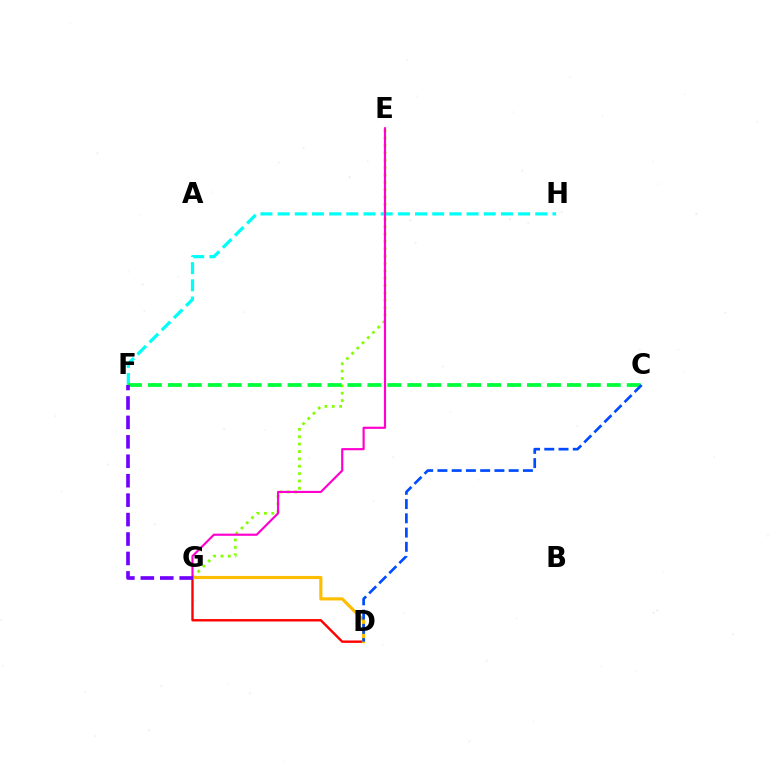{('F', 'H'): [{'color': '#00fff6', 'line_style': 'dashed', 'thickness': 2.33}], ('D', 'G'): [{'color': '#ff0000', 'line_style': 'solid', 'thickness': 1.72}, {'color': '#ffbd00', 'line_style': 'solid', 'thickness': 2.27}], ('E', 'G'): [{'color': '#84ff00', 'line_style': 'dotted', 'thickness': 2.0}, {'color': '#ff00cf', 'line_style': 'solid', 'thickness': 1.56}], ('C', 'F'): [{'color': '#00ff39', 'line_style': 'dashed', 'thickness': 2.71}], ('C', 'D'): [{'color': '#004bff', 'line_style': 'dashed', 'thickness': 1.94}], ('F', 'G'): [{'color': '#7200ff', 'line_style': 'dashed', 'thickness': 2.64}]}